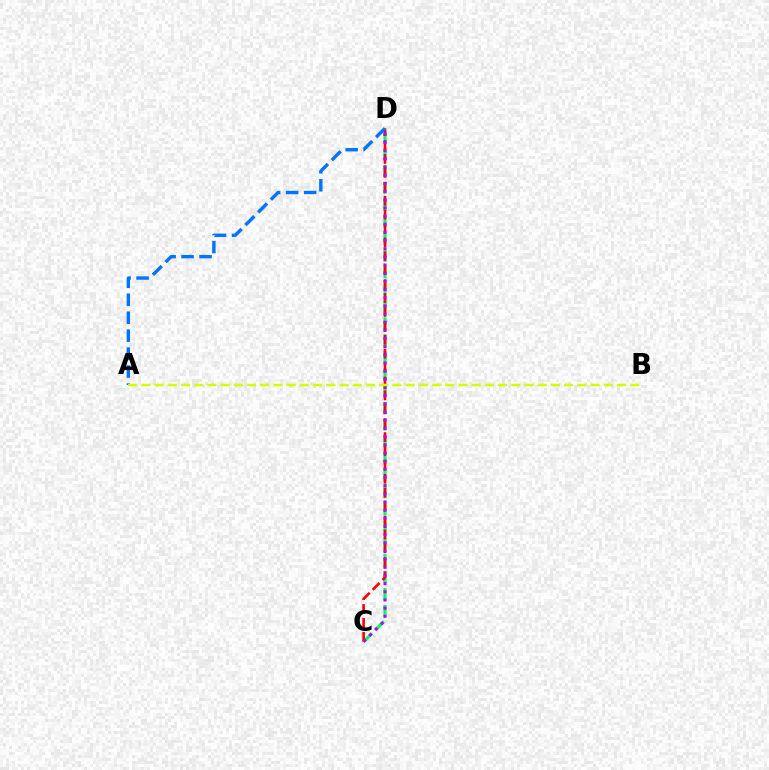{('C', 'D'): [{'color': '#00ff5c', 'line_style': 'dashed', 'thickness': 2.3}, {'color': '#ff0000', 'line_style': 'dashed', 'thickness': 1.89}, {'color': '#b900ff', 'line_style': 'dotted', 'thickness': 2.22}], ('A', 'D'): [{'color': '#0074ff', 'line_style': 'dashed', 'thickness': 2.44}], ('A', 'B'): [{'color': '#d1ff00', 'line_style': 'dashed', 'thickness': 1.8}]}